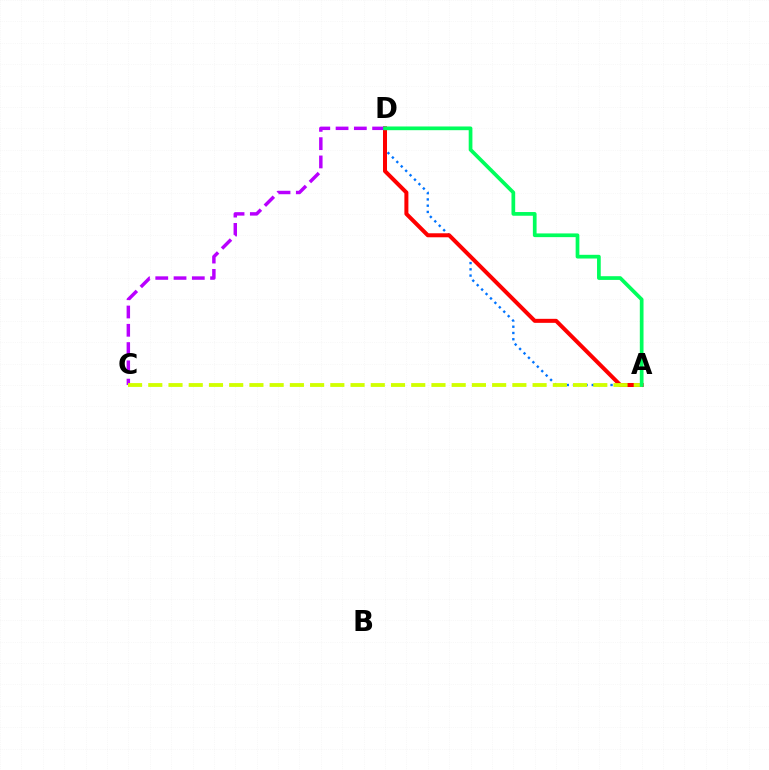{('A', 'D'): [{'color': '#0074ff', 'line_style': 'dotted', 'thickness': 1.7}, {'color': '#ff0000', 'line_style': 'solid', 'thickness': 2.89}, {'color': '#00ff5c', 'line_style': 'solid', 'thickness': 2.67}], ('C', 'D'): [{'color': '#b900ff', 'line_style': 'dashed', 'thickness': 2.48}], ('A', 'C'): [{'color': '#d1ff00', 'line_style': 'dashed', 'thickness': 2.75}]}